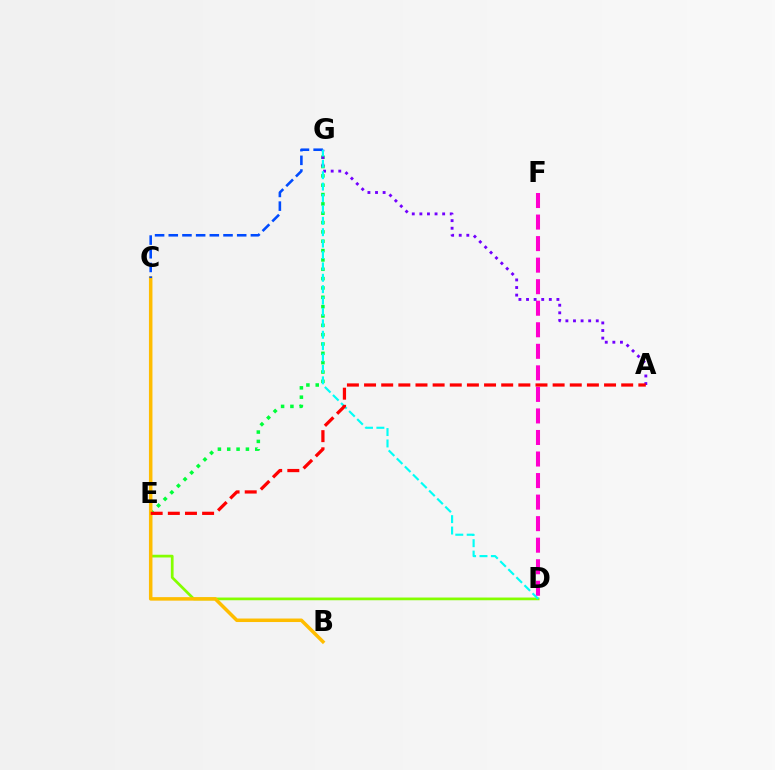{('E', 'G'): [{'color': '#00ff39', 'line_style': 'dotted', 'thickness': 2.54}], ('D', 'F'): [{'color': '#ff00cf', 'line_style': 'dashed', 'thickness': 2.93}], ('A', 'G'): [{'color': '#7200ff', 'line_style': 'dotted', 'thickness': 2.06}], ('D', 'E'): [{'color': '#84ff00', 'line_style': 'solid', 'thickness': 1.96}], ('B', 'C'): [{'color': '#ffbd00', 'line_style': 'solid', 'thickness': 2.53}], ('C', 'G'): [{'color': '#004bff', 'line_style': 'dashed', 'thickness': 1.86}], ('D', 'G'): [{'color': '#00fff6', 'line_style': 'dashed', 'thickness': 1.55}], ('A', 'E'): [{'color': '#ff0000', 'line_style': 'dashed', 'thickness': 2.33}]}